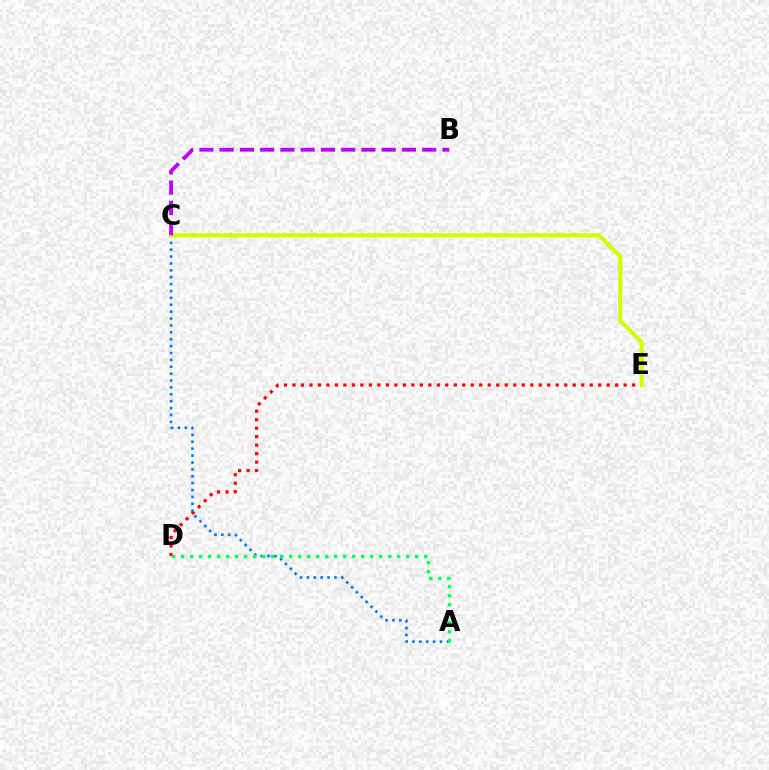{('D', 'E'): [{'color': '#ff0000', 'line_style': 'dotted', 'thickness': 2.31}], ('A', 'C'): [{'color': '#0074ff', 'line_style': 'dotted', 'thickness': 1.87}], ('C', 'E'): [{'color': '#d1ff00', 'line_style': 'solid', 'thickness': 2.97}], ('B', 'C'): [{'color': '#b900ff', 'line_style': 'dashed', 'thickness': 2.75}], ('A', 'D'): [{'color': '#00ff5c', 'line_style': 'dotted', 'thickness': 2.45}]}